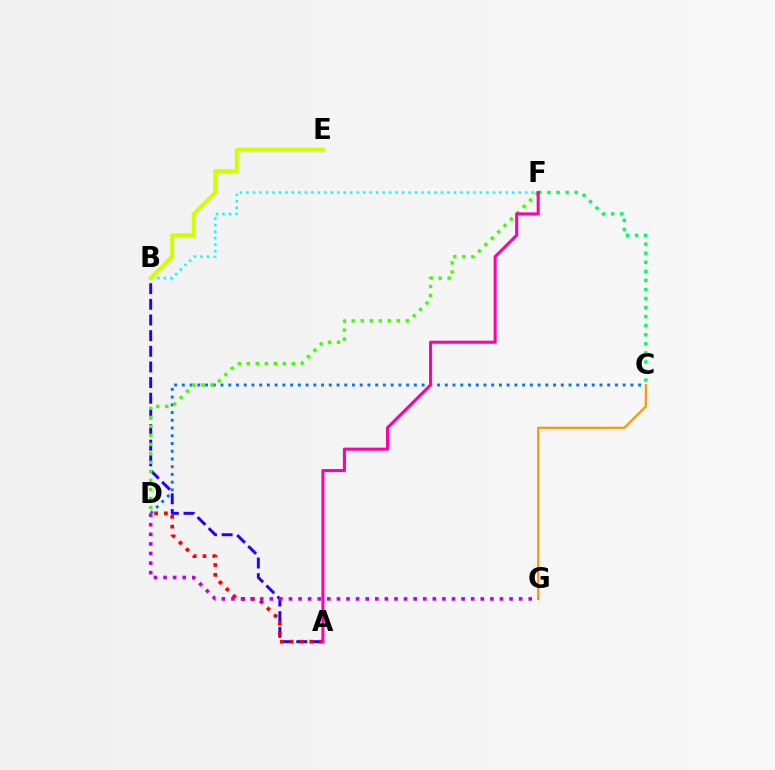{('A', 'B'): [{'color': '#2500ff', 'line_style': 'dashed', 'thickness': 2.13}], ('A', 'D'): [{'color': '#ff0000', 'line_style': 'dotted', 'thickness': 2.67}], ('C', 'G'): [{'color': '#ff9400', 'line_style': 'solid', 'thickness': 1.54}], ('B', 'F'): [{'color': '#00fff6', 'line_style': 'dotted', 'thickness': 1.76}], ('C', 'D'): [{'color': '#0074ff', 'line_style': 'dotted', 'thickness': 2.1}], ('D', 'G'): [{'color': '#b900ff', 'line_style': 'dotted', 'thickness': 2.61}], ('D', 'F'): [{'color': '#3dff00', 'line_style': 'dotted', 'thickness': 2.45}], ('C', 'F'): [{'color': '#00ff5c', 'line_style': 'dotted', 'thickness': 2.46}], ('B', 'E'): [{'color': '#d1ff00', 'line_style': 'solid', 'thickness': 2.85}], ('A', 'F'): [{'color': '#ff00ac', 'line_style': 'solid', 'thickness': 2.2}]}